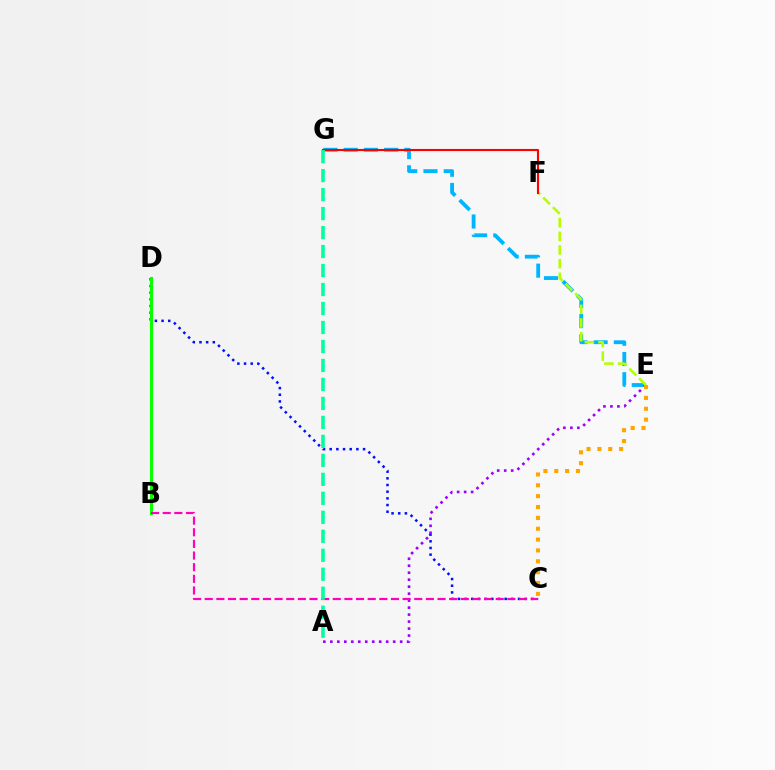{('C', 'D'): [{'color': '#0010ff', 'line_style': 'dotted', 'thickness': 1.81}], ('E', 'G'): [{'color': '#00b5ff', 'line_style': 'dashed', 'thickness': 2.75}], ('B', 'D'): [{'color': '#08ff00', 'line_style': 'solid', 'thickness': 2.2}], ('A', 'E'): [{'color': '#9b00ff', 'line_style': 'dotted', 'thickness': 1.9}], ('E', 'F'): [{'color': '#b3ff00', 'line_style': 'dashed', 'thickness': 1.86}], ('B', 'C'): [{'color': '#ff00bd', 'line_style': 'dashed', 'thickness': 1.58}], ('C', 'E'): [{'color': '#ffa500', 'line_style': 'dotted', 'thickness': 2.95}], ('F', 'G'): [{'color': '#ff0000', 'line_style': 'solid', 'thickness': 1.52}], ('A', 'G'): [{'color': '#00ff9d', 'line_style': 'dashed', 'thickness': 2.58}]}